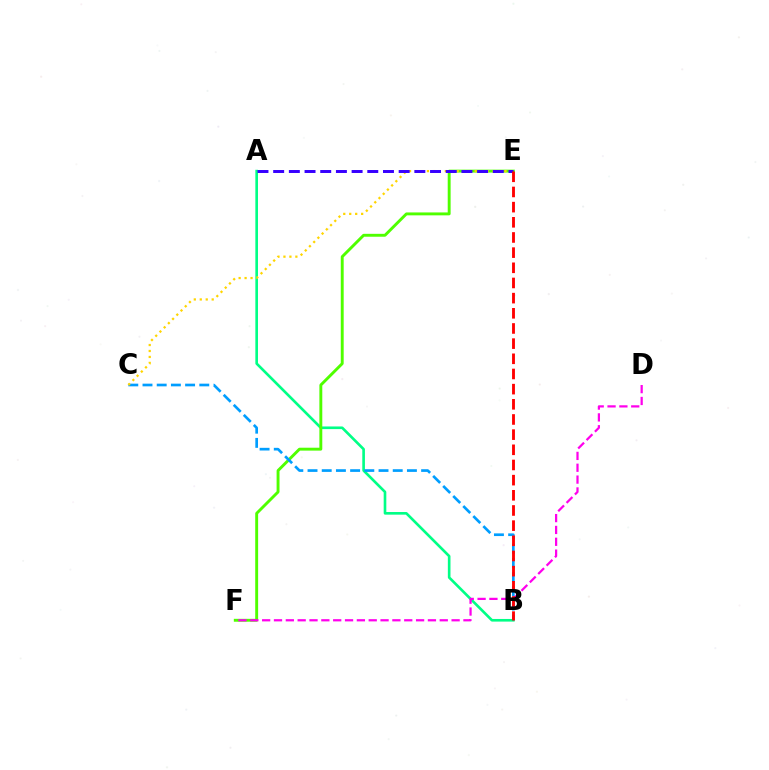{('A', 'B'): [{'color': '#00ff86', 'line_style': 'solid', 'thickness': 1.9}], ('E', 'F'): [{'color': '#4fff00', 'line_style': 'solid', 'thickness': 2.09}], ('B', 'C'): [{'color': '#009eff', 'line_style': 'dashed', 'thickness': 1.93}], ('C', 'E'): [{'color': '#ffd500', 'line_style': 'dotted', 'thickness': 1.62}], ('D', 'F'): [{'color': '#ff00ed', 'line_style': 'dashed', 'thickness': 1.61}], ('A', 'E'): [{'color': '#3700ff', 'line_style': 'dashed', 'thickness': 2.13}], ('B', 'E'): [{'color': '#ff0000', 'line_style': 'dashed', 'thickness': 2.06}]}